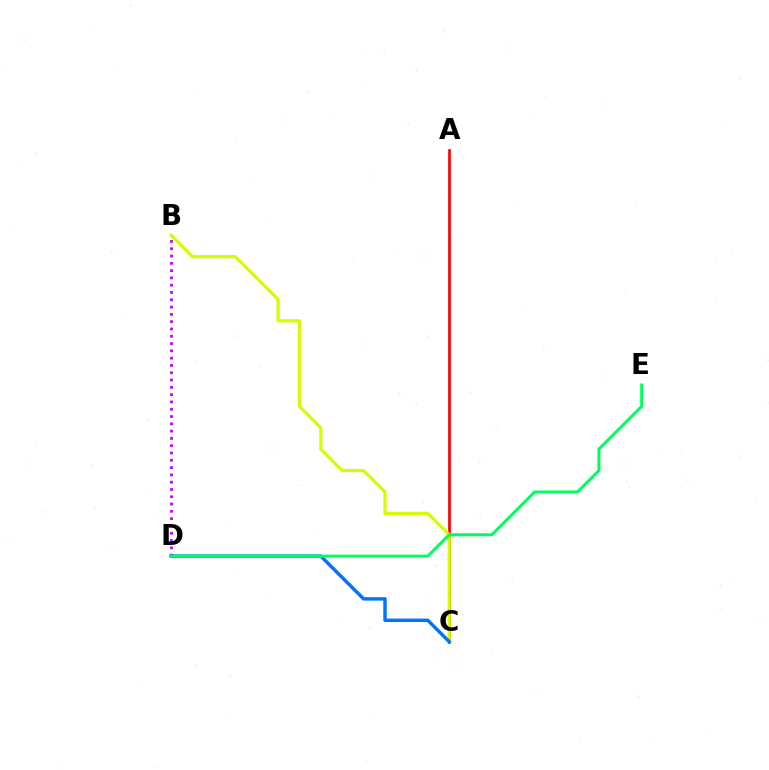{('A', 'C'): [{'color': '#ff0000', 'line_style': 'solid', 'thickness': 1.94}], ('B', 'C'): [{'color': '#d1ff00', 'line_style': 'solid', 'thickness': 2.3}], ('B', 'D'): [{'color': '#b900ff', 'line_style': 'dotted', 'thickness': 1.98}], ('C', 'D'): [{'color': '#0074ff', 'line_style': 'solid', 'thickness': 2.48}], ('D', 'E'): [{'color': '#00ff5c', 'line_style': 'solid', 'thickness': 2.16}]}